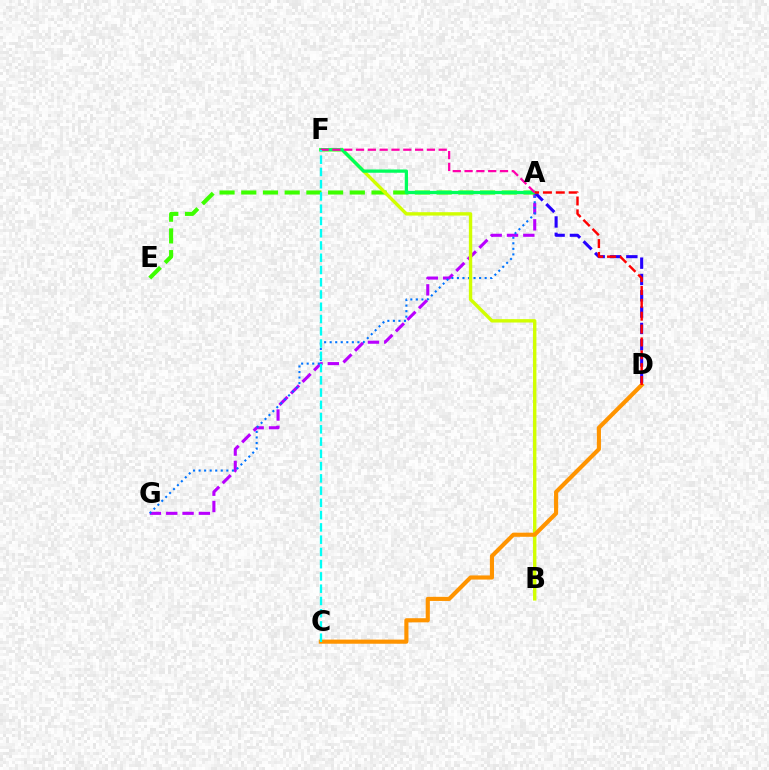{('A', 'G'): [{'color': '#b900ff', 'line_style': 'dashed', 'thickness': 2.22}, {'color': '#0074ff', 'line_style': 'dotted', 'thickness': 1.51}], ('A', 'E'): [{'color': '#3dff00', 'line_style': 'dashed', 'thickness': 2.95}], ('A', 'D'): [{'color': '#2500ff', 'line_style': 'dashed', 'thickness': 2.22}, {'color': '#ff0000', 'line_style': 'dashed', 'thickness': 1.75}], ('B', 'F'): [{'color': '#d1ff00', 'line_style': 'solid', 'thickness': 2.44}], ('A', 'F'): [{'color': '#00ff5c', 'line_style': 'solid', 'thickness': 2.36}, {'color': '#ff00ac', 'line_style': 'dashed', 'thickness': 1.6}], ('C', 'D'): [{'color': '#ff9400', 'line_style': 'solid', 'thickness': 2.98}], ('C', 'F'): [{'color': '#00fff6', 'line_style': 'dashed', 'thickness': 1.67}]}